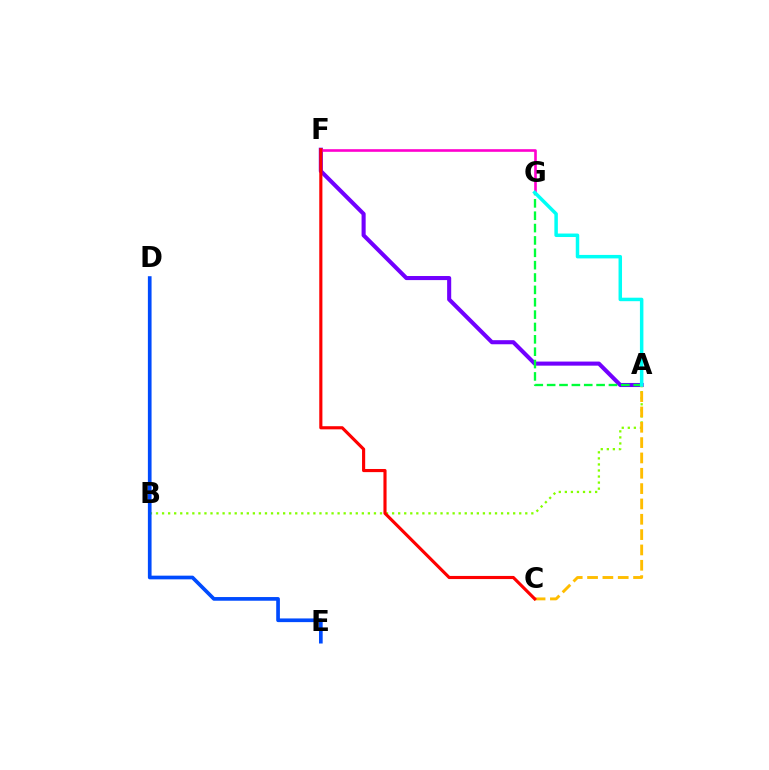{('A', 'F'): [{'color': '#7200ff', 'line_style': 'solid', 'thickness': 2.94}], ('A', 'G'): [{'color': '#00ff39', 'line_style': 'dashed', 'thickness': 1.68}, {'color': '#00fff6', 'line_style': 'solid', 'thickness': 2.51}], ('A', 'B'): [{'color': '#84ff00', 'line_style': 'dotted', 'thickness': 1.64}], ('A', 'C'): [{'color': '#ffbd00', 'line_style': 'dashed', 'thickness': 2.08}], ('F', 'G'): [{'color': '#ff00cf', 'line_style': 'solid', 'thickness': 1.9}], ('C', 'F'): [{'color': '#ff0000', 'line_style': 'solid', 'thickness': 2.26}], ('D', 'E'): [{'color': '#004bff', 'line_style': 'solid', 'thickness': 2.65}]}